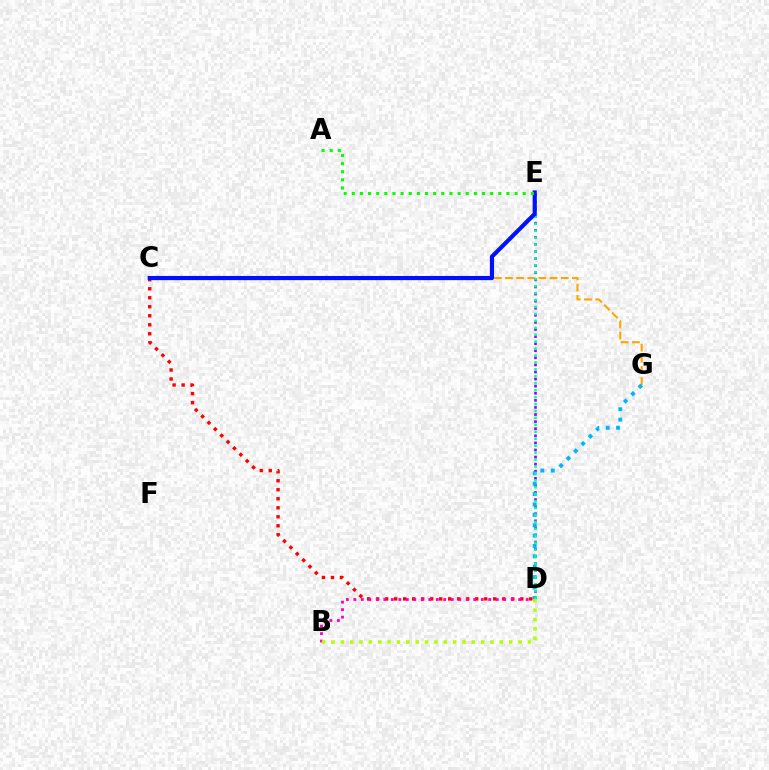{('C', 'G'): [{'color': '#ffa500', 'line_style': 'dashed', 'thickness': 1.52}], ('C', 'D'): [{'color': '#ff0000', 'line_style': 'dotted', 'thickness': 2.45}], ('B', 'D'): [{'color': '#ff00bd', 'line_style': 'dotted', 'thickness': 2.04}, {'color': '#b3ff00', 'line_style': 'dotted', 'thickness': 2.54}], ('D', 'E'): [{'color': '#9b00ff', 'line_style': 'dotted', 'thickness': 1.93}, {'color': '#00ff9d', 'line_style': 'dotted', 'thickness': 1.88}], ('D', 'G'): [{'color': '#00b5ff', 'line_style': 'dotted', 'thickness': 2.82}], ('C', 'E'): [{'color': '#0010ff', 'line_style': 'solid', 'thickness': 2.99}], ('A', 'E'): [{'color': '#08ff00', 'line_style': 'dotted', 'thickness': 2.21}]}